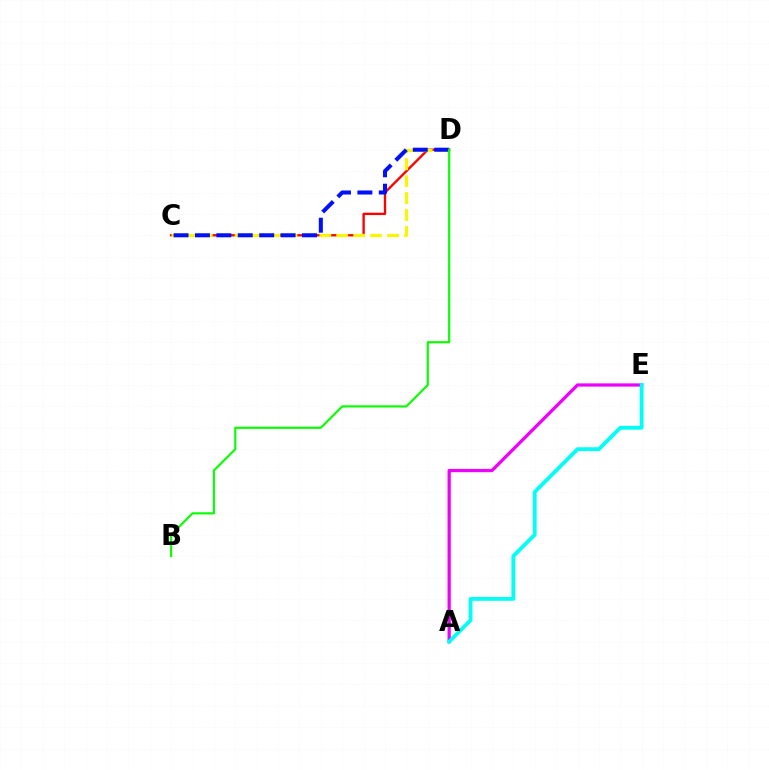{('A', 'E'): [{'color': '#ee00ff', 'line_style': 'solid', 'thickness': 2.34}, {'color': '#00fff6', 'line_style': 'solid', 'thickness': 2.76}], ('C', 'D'): [{'color': '#ff0000', 'line_style': 'solid', 'thickness': 1.69}, {'color': '#fcf500', 'line_style': 'dashed', 'thickness': 2.3}, {'color': '#0010ff', 'line_style': 'dashed', 'thickness': 2.91}], ('B', 'D'): [{'color': '#08ff00', 'line_style': 'solid', 'thickness': 1.55}]}